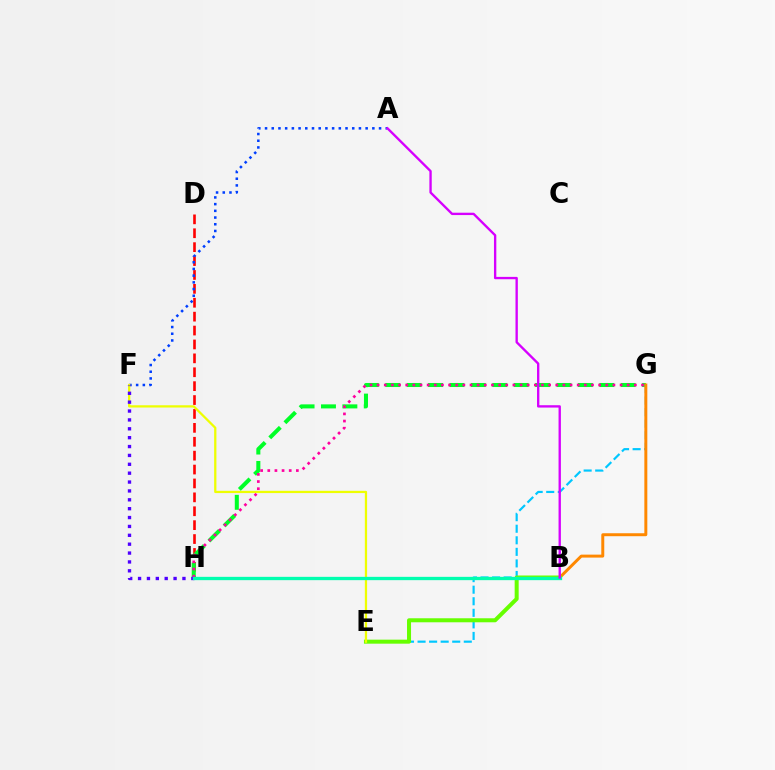{('D', 'H'): [{'color': '#ff0000', 'line_style': 'dashed', 'thickness': 1.89}], ('G', 'H'): [{'color': '#00ff27', 'line_style': 'dashed', 'thickness': 2.91}, {'color': '#ff00a0', 'line_style': 'dotted', 'thickness': 1.94}], ('E', 'G'): [{'color': '#00c7ff', 'line_style': 'dashed', 'thickness': 1.57}], ('A', 'F'): [{'color': '#003fff', 'line_style': 'dotted', 'thickness': 1.82}], ('B', 'G'): [{'color': '#ff8800', 'line_style': 'solid', 'thickness': 2.13}], ('B', 'E'): [{'color': '#66ff00', 'line_style': 'solid', 'thickness': 2.89}], ('E', 'F'): [{'color': '#eeff00', 'line_style': 'solid', 'thickness': 1.63}], ('F', 'H'): [{'color': '#4f00ff', 'line_style': 'dotted', 'thickness': 2.41}], ('B', 'H'): [{'color': '#00ffaf', 'line_style': 'solid', 'thickness': 2.38}], ('A', 'B'): [{'color': '#d600ff', 'line_style': 'solid', 'thickness': 1.69}]}